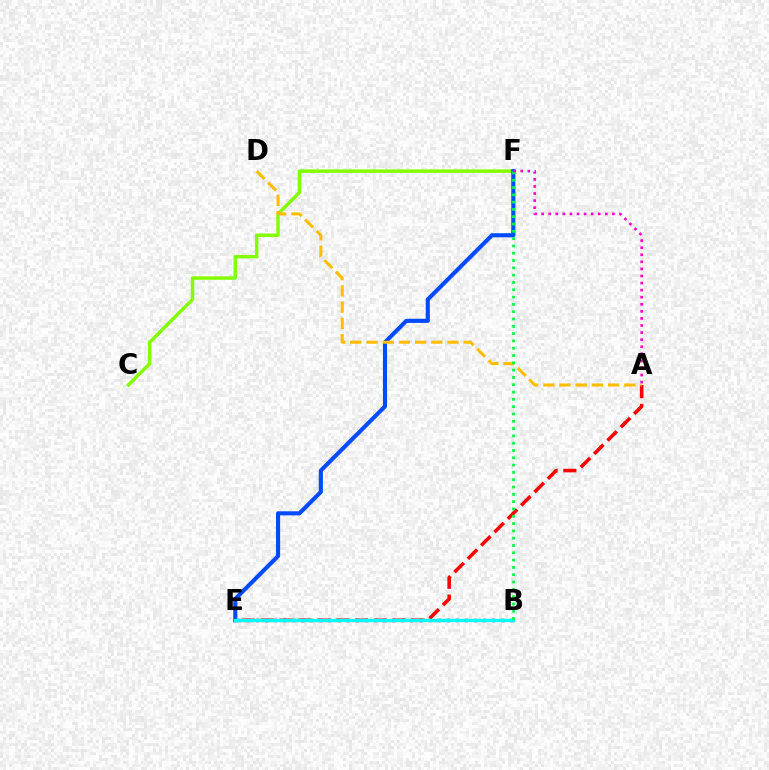{('C', 'F'): [{'color': '#84ff00', 'line_style': 'solid', 'thickness': 2.48}], ('A', 'E'): [{'color': '#ff0000', 'line_style': 'dashed', 'thickness': 2.56}], ('B', 'E'): [{'color': '#7200ff', 'line_style': 'dotted', 'thickness': 2.47}, {'color': '#00fff6', 'line_style': 'solid', 'thickness': 2.4}], ('E', 'F'): [{'color': '#004bff', 'line_style': 'solid', 'thickness': 2.96}], ('A', 'D'): [{'color': '#ffbd00', 'line_style': 'dashed', 'thickness': 2.2}], ('B', 'F'): [{'color': '#00ff39', 'line_style': 'dotted', 'thickness': 1.99}], ('A', 'F'): [{'color': '#ff00cf', 'line_style': 'dotted', 'thickness': 1.92}]}